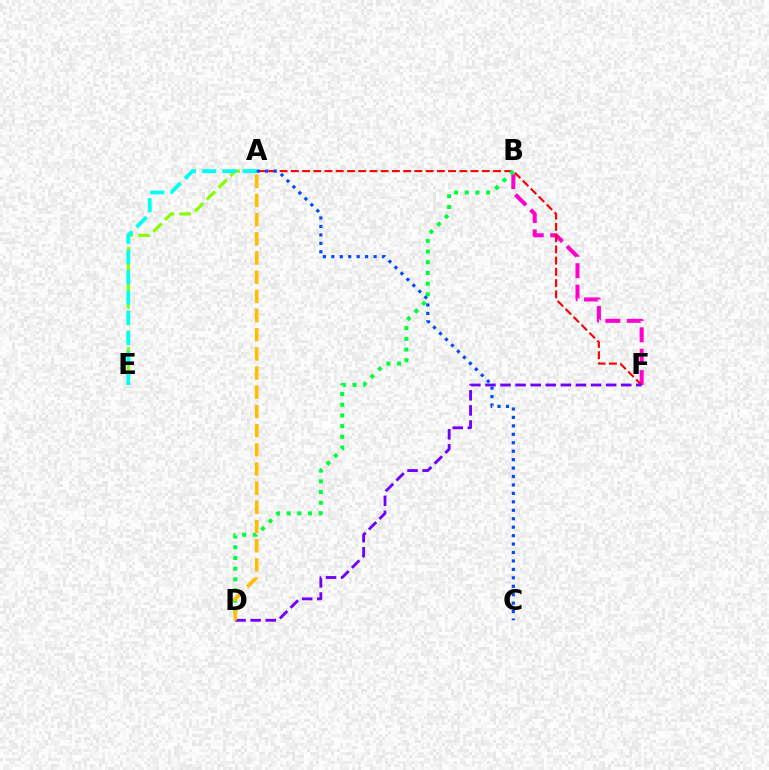{('A', 'E'): [{'color': '#84ff00', 'line_style': 'dashed', 'thickness': 2.27}, {'color': '#00fff6', 'line_style': 'dashed', 'thickness': 2.75}], ('B', 'F'): [{'color': '#ff00cf', 'line_style': 'dashed', 'thickness': 2.9}], ('A', 'F'): [{'color': '#ff0000', 'line_style': 'dashed', 'thickness': 1.53}], ('B', 'D'): [{'color': '#00ff39', 'line_style': 'dotted', 'thickness': 2.9}], ('A', 'C'): [{'color': '#004bff', 'line_style': 'dotted', 'thickness': 2.29}], ('D', 'F'): [{'color': '#7200ff', 'line_style': 'dashed', 'thickness': 2.05}], ('A', 'D'): [{'color': '#ffbd00', 'line_style': 'dashed', 'thickness': 2.61}]}